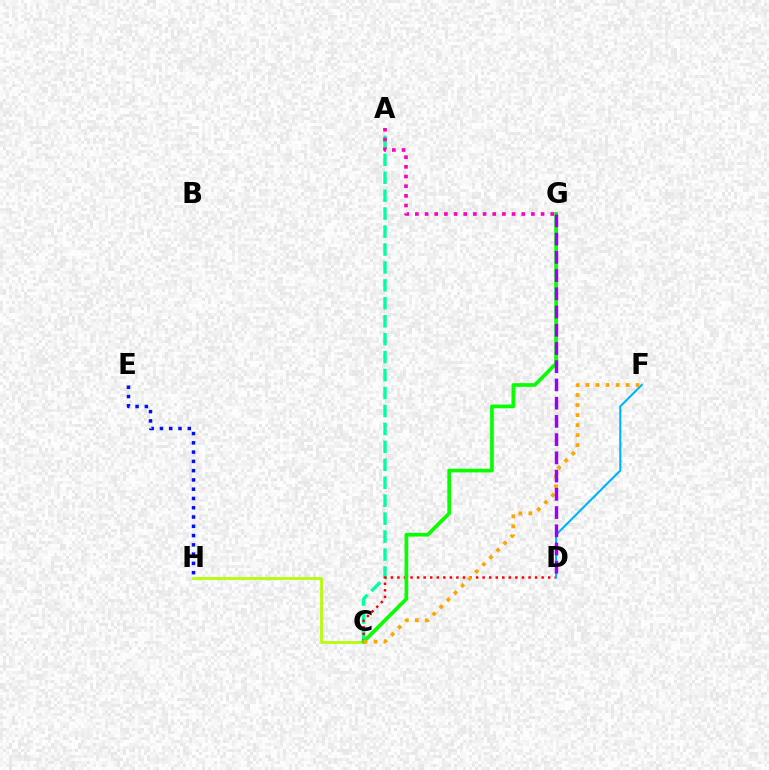{('A', 'C'): [{'color': '#00ff9d', 'line_style': 'dashed', 'thickness': 2.44}], ('C', 'D'): [{'color': '#ff0000', 'line_style': 'dotted', 'thickness': 1.78}], ('E', 'H'): [{'color': '#0010ff', 'line_style': 'dotted', 'thickness': 2.52}], ('D', 'F'): [{'color': '#00b5ff', 'line_style': 'solid', 'thickness': 1.54}], ('C', 'H'): [{'color': '#b3ff00', 'line_style': 'solid', 'thickness': 1.98}], ('C', 'G'): [{'color': '#08ff00', 'line_style': 'solid', 'thickness': 2.66}], ('C', 'F'): [{'color': '#ffa500', 'line_style': 'dotted', 'thickness': 2.72}], ('A', 'G'): [{'color': '#ff00bd', 'line_style': 'dotted', 'thickness': 2.63}], ('D', 'G'): [{'color': '#9b00ff', 'line_style': 'dashed', 'thickness': 2.48}]}